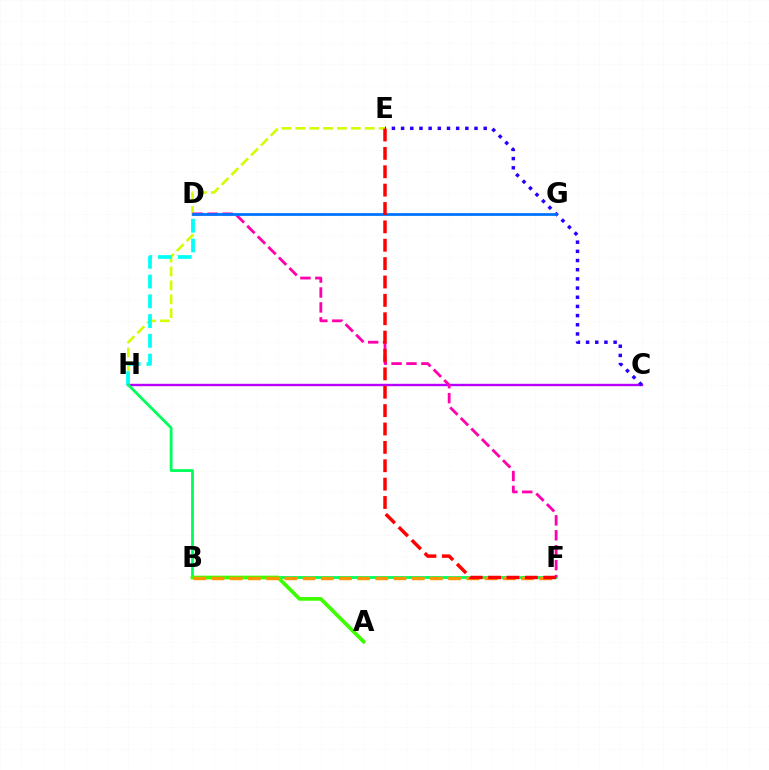{('C', 'H'): [{'color': '#b900ff', 'line_style': 'solid', 'thickness': 1.72}], ('E', 'H'): [{'color': '#d1ff00', 'line_style': 'dashed', 'thickness': 1.89}], ('D', 'H'): [{'color': '#00fff6', 'line_style': 'dashed', 'thickness': 2.68}], ('C', 'E'): [{'color': '#2500ff', 'line_style': 'dotted', 'thickness': 2.49}], ('F', 'H'): [{'color': '#00ff5c', 'line_style': 'solid', 'thickness': 2.02}], ('D', 'F'): [{'color': '#ff00ac', 'line_style': 'dashed', 'thickness': 2.03}], ('A', 'B'): [{'color': '#3dff00', 'line_style': 'solid', 'thickness': 2.66}], ('B', 'F'): [{'color': '#ff9400', 'line_style': 'dashed', 'thickness': 2.47}], ('D', 'G'): [{'color': '#0074ff', 'line_style': 'solid', 'thickness': 2.0}], ('E', 'F'): [{'color': '#ff0000', 'line_style': 'dashed', 'thickness': 2.5}]}